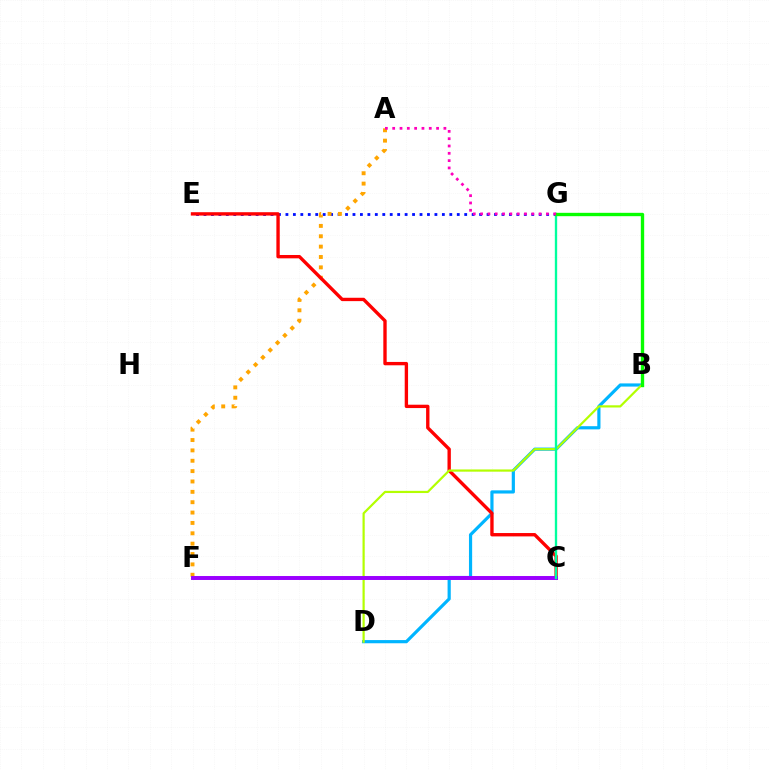{('B', 'D'): [{'color': '#00b5ff', 'line_style': 'solid', 'thickness': 2.29}, {'color': '#b3ff00', 'line_style': 'solid', 'thickness': 1.59}], ('E', 'G'): [{'color': '#0010ff', 'line_style': 'dotted', 'thickness': 2.02}], ('A', 'F'): [{'color': '#ffa500', 'line_style': 'dotted', 'thickness': 2.82}], ('C', 'E'): [{'color': '#ff0000', 'line_style': 'solid', 'thickness': 2.42}], ('C', 'F'): [{'color': '#9b00ff', 'line_style': 'solid', 'thickness': 2.85}], ('C', 'G'): [{'color': '#00ff9d', 'line_style': 'solid', 'thickness': 1.69}], ('B', 'G'): [{'color': '#08ff00', 'line_style': 'solid', 'thickness': 2.41}], ('A', 'G'): [{'color': '#ff00bd', 'line_style': 'dotted', 'thickness': 1.99}]}